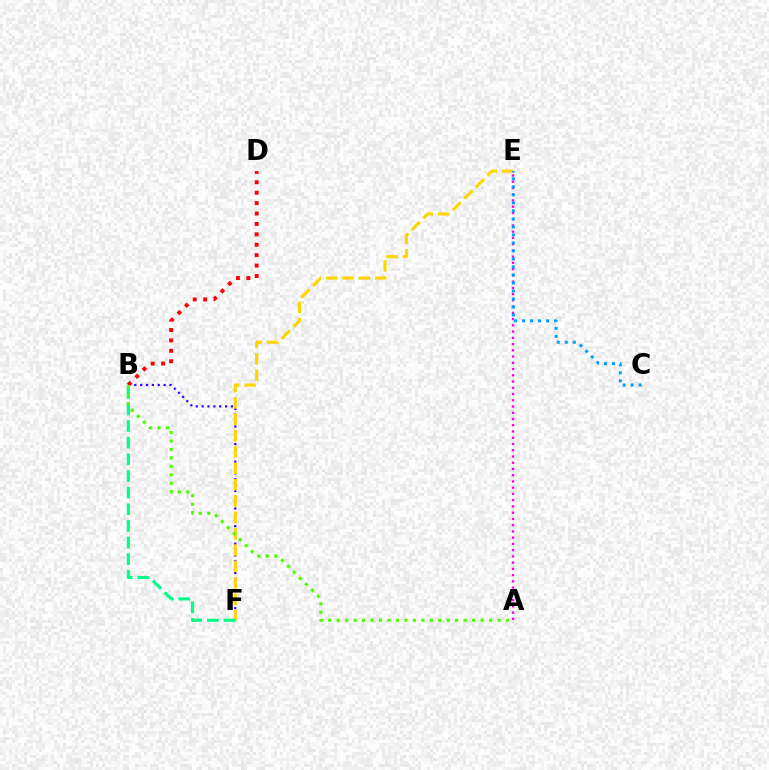{('B', 'F'): [{'color': '#3700ff', 'line_style': 'dotted', 'thickness': 1.59}, {'color': '#00ff86', 'line_style': 'dashed', 'thickness': 2.26}], ('A', 'E'): [{'color': '#ff00ed', 'line_style': 'dotted', 'thickness': 1.7}], ('E', 'F'): [{'color': '#ffd500', 'line_style': 'dashed', 'thickness': 2.22}], ('C', 'E'): [{'color': '#009eff', 'line_style': 'dotted', 'thickness': 2.18}], ('B', 'D'): [{'color': '#ff0000', 'line_style': 'dotted', 'thickness': 2.83}], ('A', 'B'): [{'color': '#4fff00', 'line_style': 'dotted', 'thickness': 2.3}]}